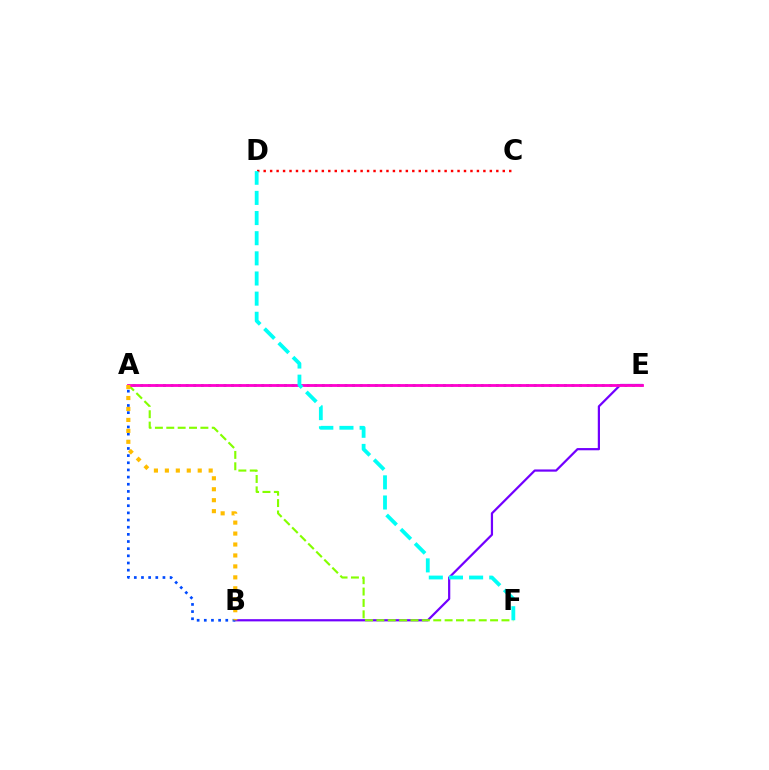{('B', 'E'): [{'color': '#7200ff', 'line_style': 'solid', 'thickness': 1.6}], ('C', 'D'): [{'color': '#ff0000', 'line_style': 'dotted', 'thickness': 1.76}], ('A', 'E'): [{'color': '#00ff39', 'line_style': 'dotted', 'thickness': 2.06}, {'color': '#ff00cf', 'line_style': 'solid', 'thickness': 2.04}], ('A', 'B'): [{'color': '#004bff', 'line_style': 'dotted', 'thickness': 1.95}, {'color': '#ffbd00', 'line_style': 'dotted', 'thickness': 2.98}], ('A', 'F'): [{'color': '#84ff00', 'line_style': 'dashed', 'thickness': 1.54}], ('D', 'F'): [{'color': '#00fff6', 'line_style': 'dashed', 'thickness': 2.74}]}